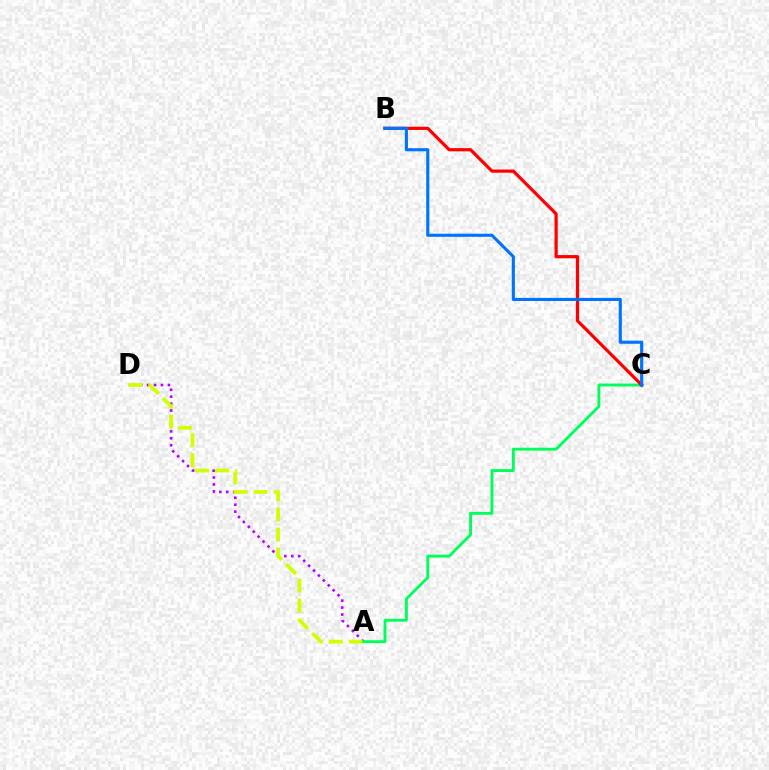{('A', 'D'): [{'color': '#b900ff', 'line_style': 'dotted', 'thickness': 1.89}, {'color': '#d1ff00', 'line_style': 'dashed', 'thickness': 2.71}], ('A', 'C'): [{'color': '#00ff5c', 'line_style': 'solid', 'thickness': 2.07}], ('B', 'C'): [{'color': '#ff0000', 'line_style': 'solid', 'thickness': 2.31}, {'color': '#0074ff', 'line_style': 'solid', 'thickness': 2.25}]}